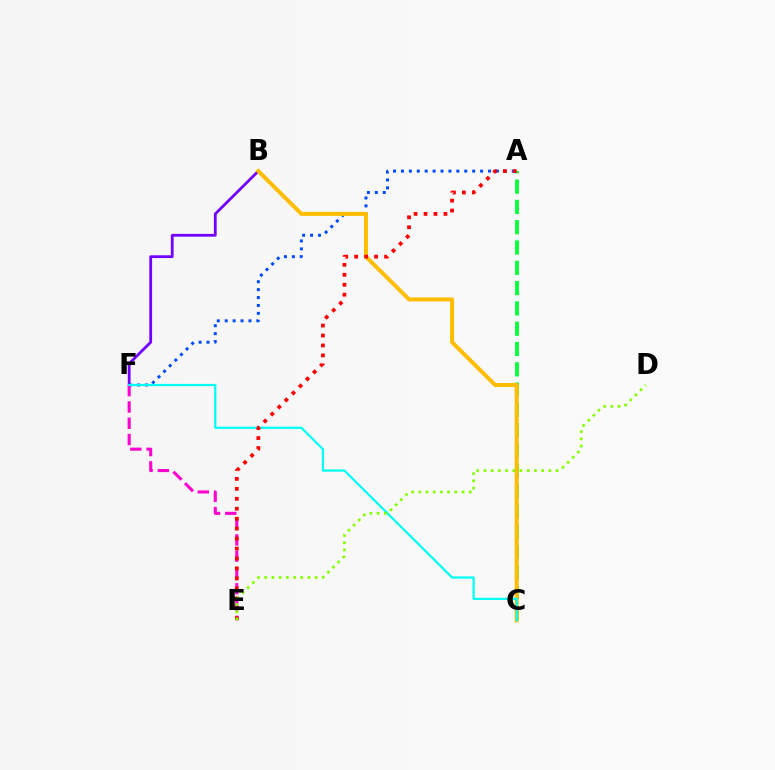{('A', 'C'): [{'color': '#00ff39', 'line_style': 'dashed', 'thickness': 2.76}], ('B', 'F'): [{'color': '#7200ff', 'line_style': 'solid', 'thickness': 2.0}], ('A', 'F'): [{'color': '#004bff', 'line_style': 'dotted', 'thickness': 2.15}], ('E', 'F'): [{'color': '#ff00cf', 'line_style': 'dashed', 'thickness': 2.21}], ('B', 'C'): [{'color': '#ffbd00', 'line_style': 'solid', 'thickness': 2.89}], ('C', 'F'): [{'color': '#00fff6', 'line_style': 'solid', 'thickness': 1.59}], ('A', 'E'): [{'color': '#ff0000', 'line_style': 'dotted', 'thickness': 2.7}], ('D', 'E'): [{'color': '#84ff00', 'line_style': 'dotted', 'thickness': 1.96}]}